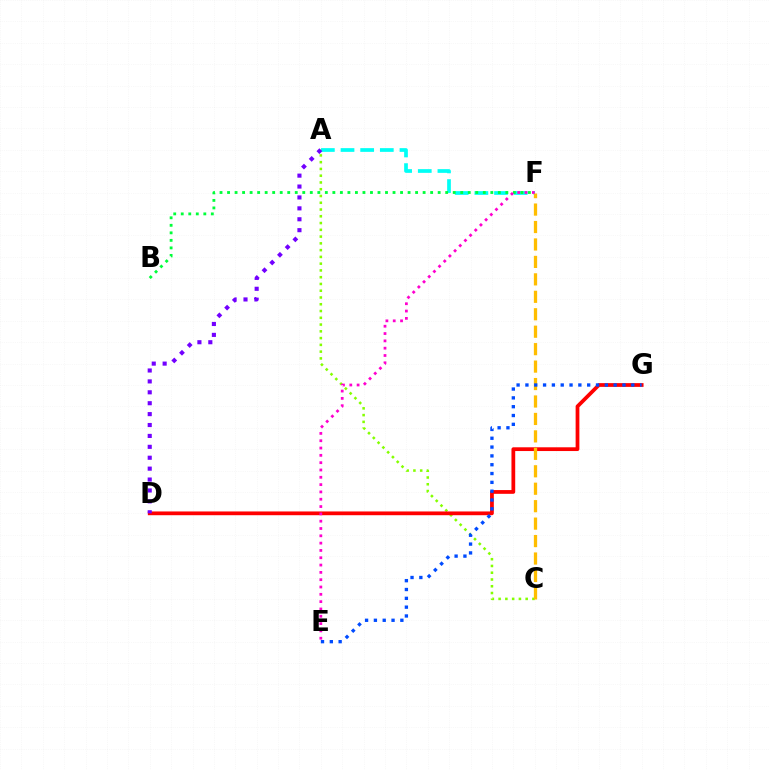{('A', 'F'): [{'color': '#00fff6', 'line_style': 'dashed', 'thickness': 2.67}], ('A', 'C'): [{'color': '#84ff00', 'line_style': 'dotted', 'thickness': 1.84}], ('B', 'F'): [{'color': '#00ff39', 'line_style': 'dotted', 'thickness': 2.04}], ('D', 'G'): [{'color': '#ff0000', 'line_style': 'solid', 'thickness': 2.7}], ('C', 'F'): [{'color': '#ffbd00', 'line_style': 'dashed', 'thickness': 2.37}], ('E', 'G'): [{'color': '#004bff', 'line_style': 'dotted', 'thickness': 2.4}], ('A', 'D'): [{'color': '#7200ff', 'line_style': 'dotted', 'thickness': 2.96}], ('E', 'F'): [{'color': '#ff00cf', 'line_style': 'dotted', 'thickness': 1.99}]}